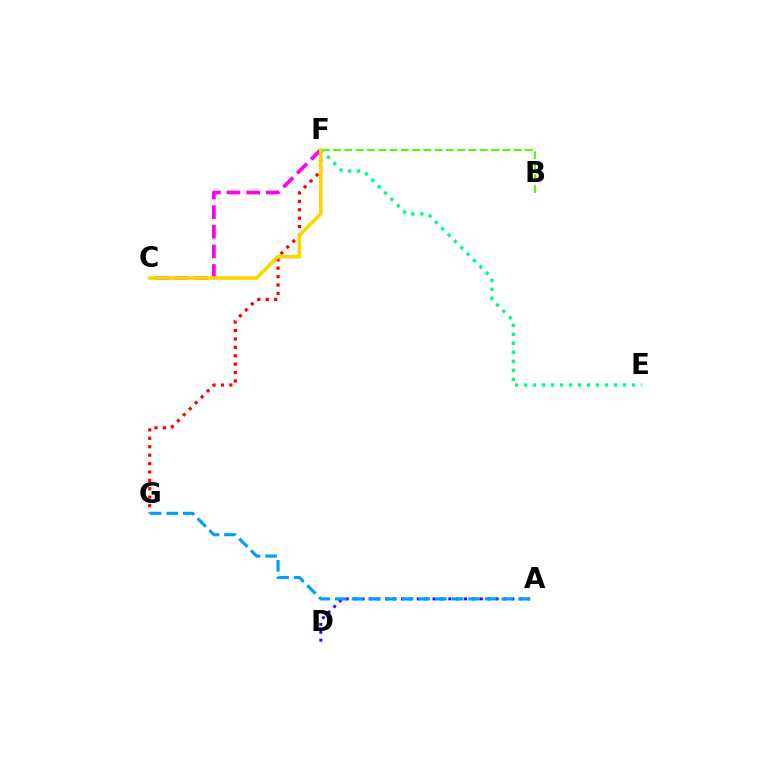{('F', 'G'): [{'color': '#ff0000', 'line_style': 'dotted', 'thickness': 2.29}], ('E', 'F'): [{'color': '#00ff86', 'line_style': 'dotted', 'thickness': 2.44}], ('A', 'D'): [{'color': '#3700ff', 'line_style': 'dotted', 'thickness': 2.14}], ('A', 'G'): [{'color': '#009eff', 'line_style': 'dashed', 'thickness': 2.26}], ('B', 'F'): [{'color': '#4fff00', 'line_style': 'dashed', 'thickness': 1.53}], ('C', 'F'): [{'color': '#ff00ed', 'line_style': 'dashed', 'thickness': 2.67}, {'color': '#ffd500', 'line_style': 'solid', 'thickness': 2.62}]}